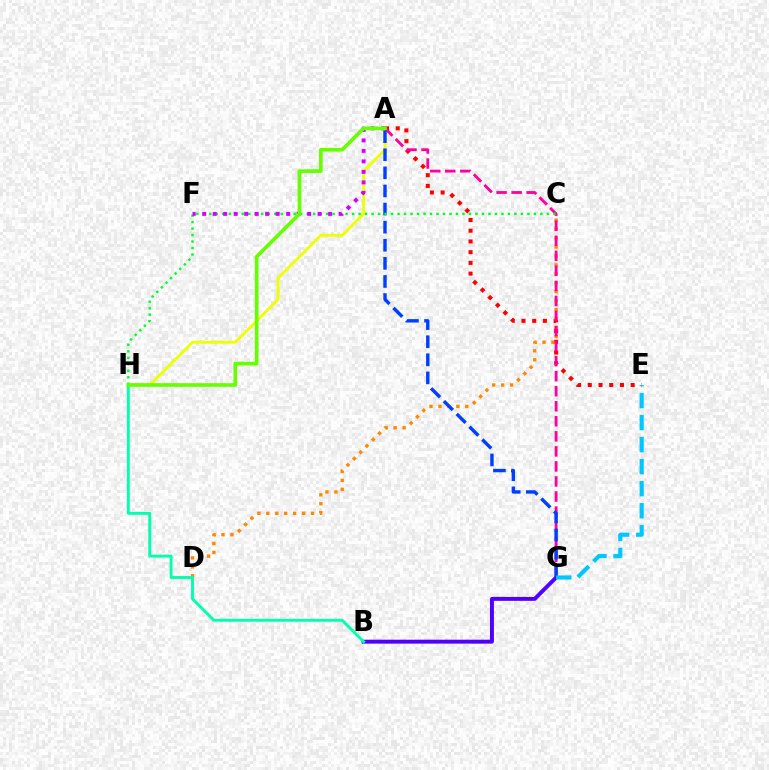{('A', 'H'): [{'color': '#eeff00', 'line_style': 'solid', 'thickness': 2.06}, {'color': '#66ff00', 'line_style': 'solid', 'thickness': 2.64}], ('A', 'E'): [{'color': '#ff0000', 'line_style': 'dotted', 'thickness': 2.91}], ('B', 'G'): [{'color': '#4f00ff', 'line_style': 'solid', 'thickness': 2.83}], ('C', 'D'): [{'color': '#ff8800', 'line_style': 'dotted', 'thickness': 2.43}], ('A', 'G'): [{'color': '#ff00a0', 'line_style': 'dashed', 'thickness': 2.04}, {'color': '#003fff', 'line_style': 'dashed', 'thickness': 2.46}], ('C', 'H'): [{'color': '#00ff27', 'line_style': 'dotted', 'thickness': 1.76}], ('B', 'H'): [{'color': '#00ffaf', 'line_style': 'solid', 'thickness': 2.08}], ('A', 'F'): [{'color': '#d600ff', 'line_style': 'dotted', 'thickness': 2.85}], ('E', 'G'): [{'color': '#00c7ff', 'line_style': 'dashed', 'thickness': 2.99}]}